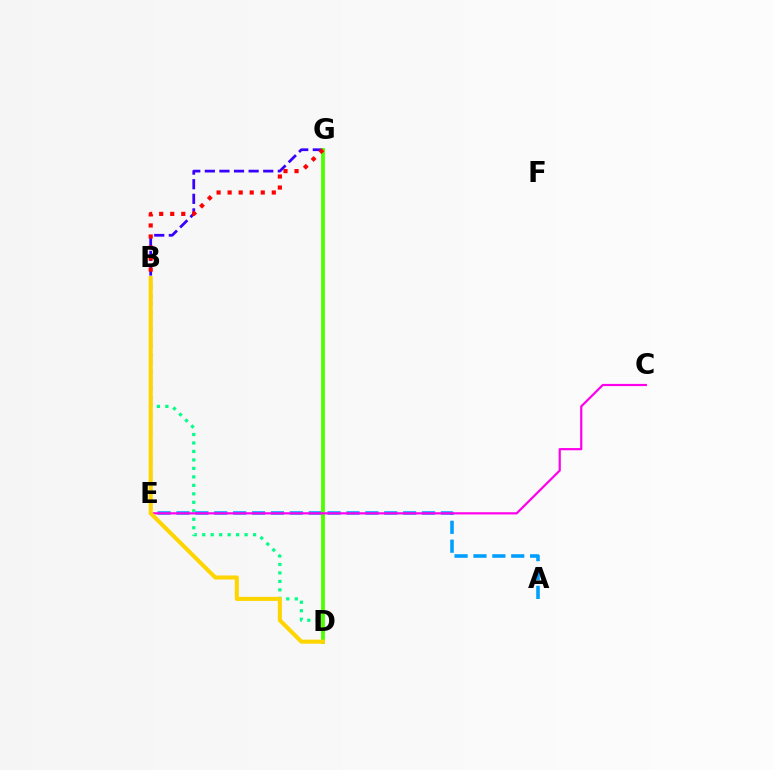{('E', 'G'): [{'color': '#3700ff', 'line_style': 'dashed', 'thickness': 1.98}], ('A', 'E'): [{'color': '#009eff', 'line_style': 'dashed', 'thickness': 2.57}], ('B', 'D'): [{'color': '#00ff86', 'line_style': 'dotted', 'thickness': 2.3}, {'color': '#ffd500', 'line_style': 'solid', 'thickness': 2.93}], ('D', 'G'): [{'color': '#4fff00', 'line_style': 'solid', 'thickness': 2.74}], ('C', 'E'): [{'color': '#ff00ed', 'line_style': 'solid', 'thickness': 1.58}], ('B', 'G'): [{'color': '#ff0000', 'line_style': 'dotted', 'thickness': 3.0}]}